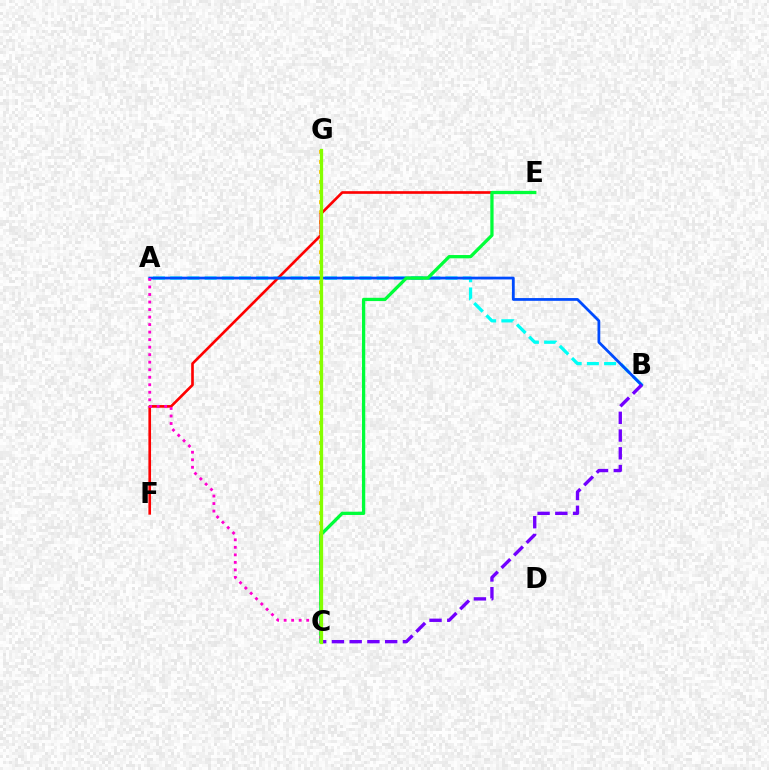{('C', 'G'): [{'color': '#ffbd00', 'line_style': 'dotted', 'thickness': 2.73}, {'color': '#84ff00', 'line_style': 'solid', 'thickness': 2.36}], ('A', 'B'): [{'color': '#00fff6', 'line_style': 'dashed', 'thickness': 2.34}, {'color': '#004bff', 'line_style': 'solid', 'thickness': 1.99}], ('E', 'F'): [{'color': '#ff0000', 'line_style': 'solid', 'thickness': 1.91}], ('B', 'C'): [{'color': '#7200ff', 'line_style': 'dashed', 'thickness': 2.41}], ('C', 'E'): [{'color': '#00ff39', 'line_style': 'solid', 'thickness': 2.36}], ('A', 'C'): [{'color': '#ff00cf', 'line_style': 'dotted', 'thickness': 2.04}]}